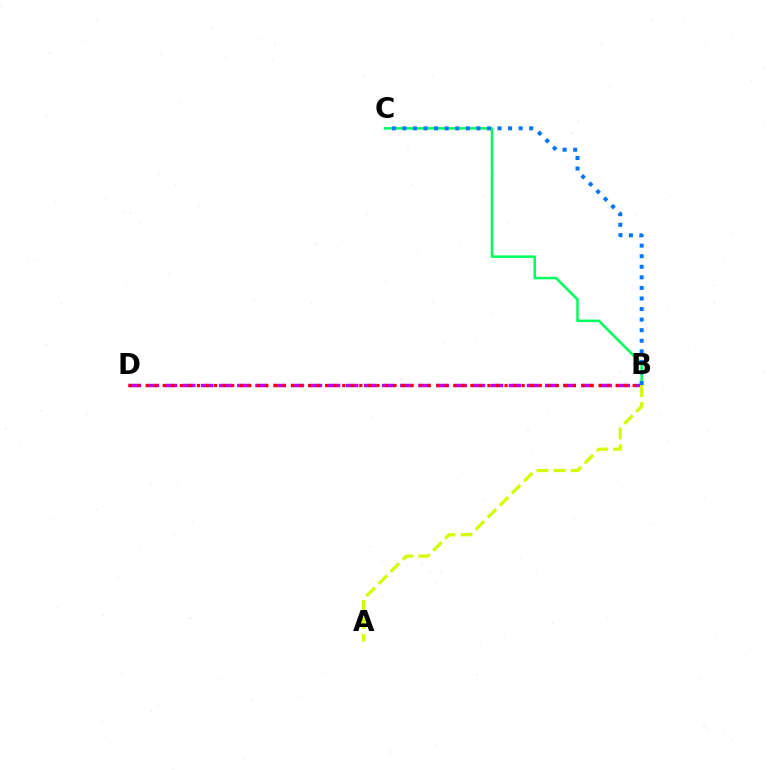{('B', 'C'): [{'color': '#00ff5c', 'line_style': 'solid', 'thickness': 1.82}, {'color': '#0074ff', 'line_style': 'dotted', 'thickness': 2.87}], ('B', 'D'): [{'color': '#b900ff', 'line_style': 'dashed', 'thickness': 2.46}, {'color': '#ff0000', 'line_style': 'dotted', 'thickness': 2.32}], ('A', 'B'): [{'color': '#d1ff00', 'line_style': 'dashed', 'thickness': 2.32}]}